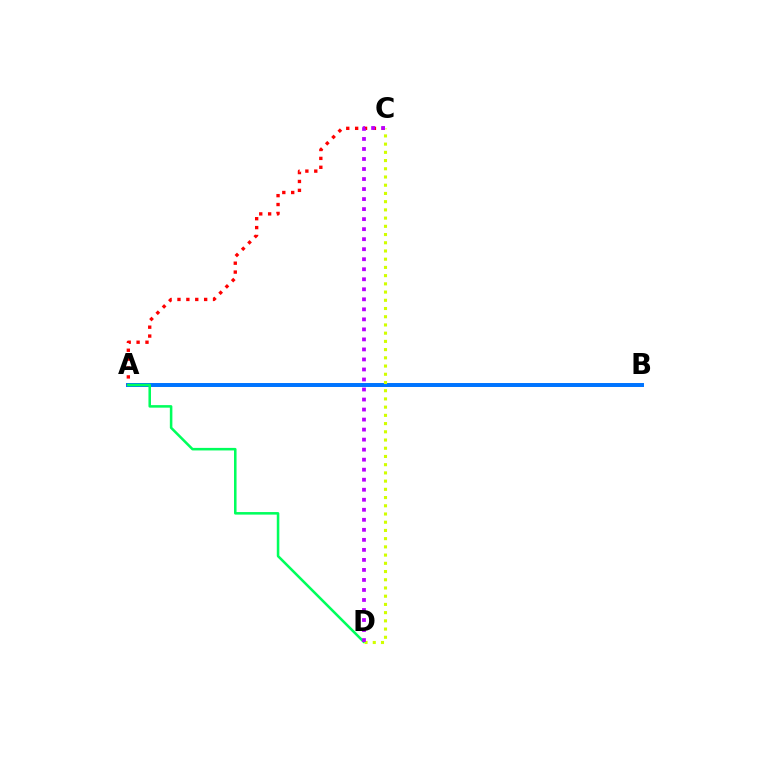{('A', 'B'): [{'color': '#0074ff', 'line_style': 'solid', 'thickness': 2.85}], ('A', 'C'): [{'color': '#ff0000', 'line_style': 'dotted', 'thickness': 2.42}], ('C', 'D'): [{'color': '#d1ff00', 'line_style': 'dotted', 'thickness': 2.23}, {'color': '#b900ff', 'line_style': 'dotted', 'thickness': 2.72}], ('A', 'D'): [{'color': '#00ff5c', 'line_style': 'solid', 'thickness': 1.83}]}